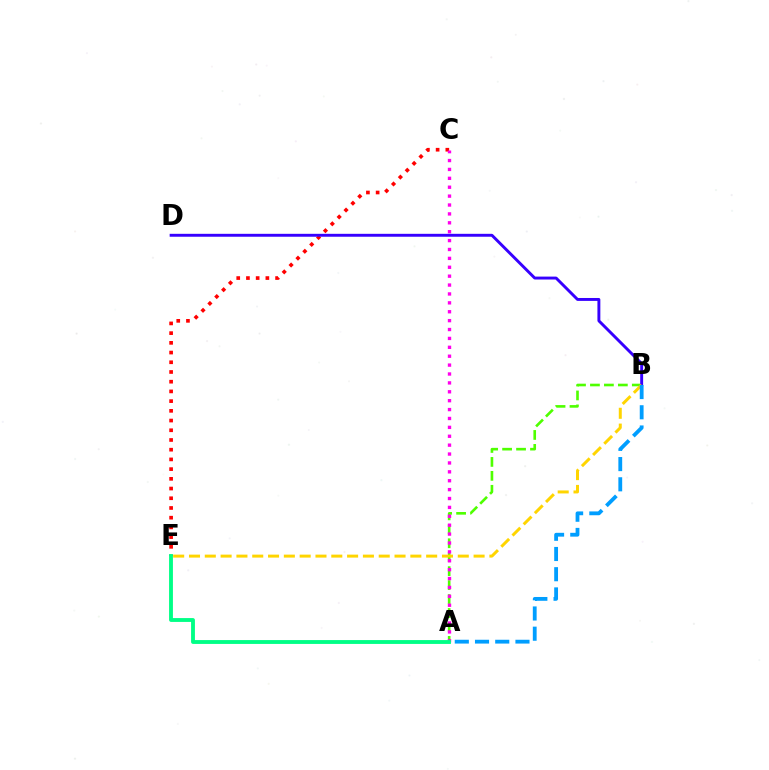{('A', 'B'): [{'color': '#4fff00', 'line_style': 'dashed', 'thickness': 1.89}, {'color': '#009eff', 'line_style': 'dashed', 'thickness': 2.75}], ('C', 'E'): [{'color': '#ff0000', 'line_style': 'dotted', 'thickness': 2.64}], ('A', 'C'): [{'color': '#ff00ed', 'line_style': 'dotted', 'thickness': 2.42}], ('A', 'E'): [{'color': '#00ff86', 'line_style': 'solid', 'thickness': 2.77}], ('B', 'D'): [{'color': '#3700ff', 'line_style': 'solid', 'thickness': 2.1}], ('B', 'E'): [{'color': '#ffd500', 'line_style': 'dashed', 'thickness': 2.15}]}